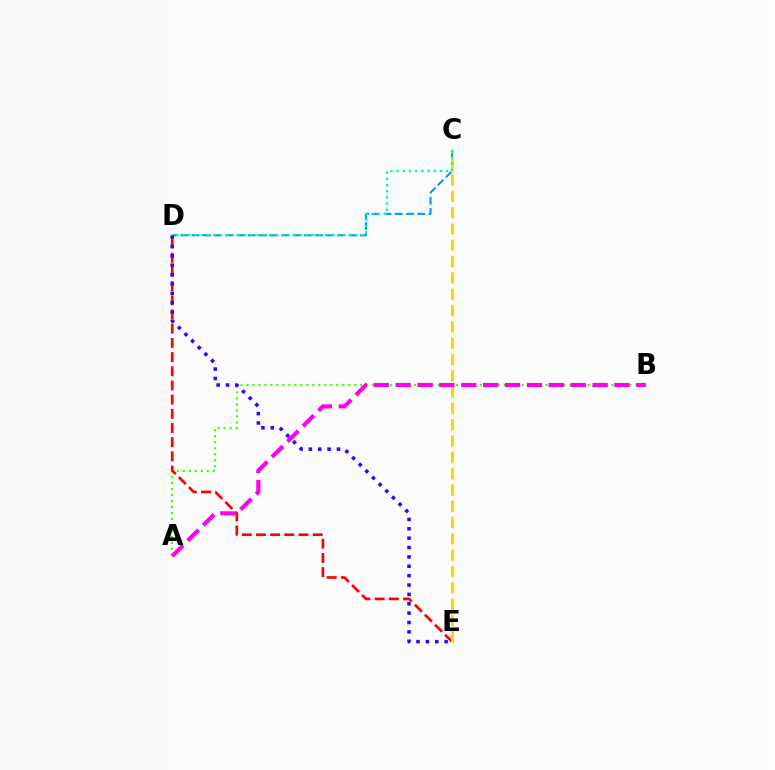{('A', 'B'): [{'color': '#4fff00', 'line_style': 'dotted', 'thickness': 1.63}, {'color': '#ff00ed', 'line_style': 'dashed', 'thickness': 2.97}], ('C', 'D'): [{'color': '#009eff', 'line_style': 'dashed', 'thickness': 1.52}, {'color': '#00ff86', 'line_style': 'dotted', 'thickness': 1.68}], ('D', 'E'): [{'color': '#ff0000', 'line_style': 'dashed', 'thickness': 1.93}, {'color': '#3700ff', 'line_style': 'dotted', 'thickness': 2.55}], ('C', 'E'): [{'color': '#ffd500', 'line_style': 'dashed', 'thickness': 2.22}]}